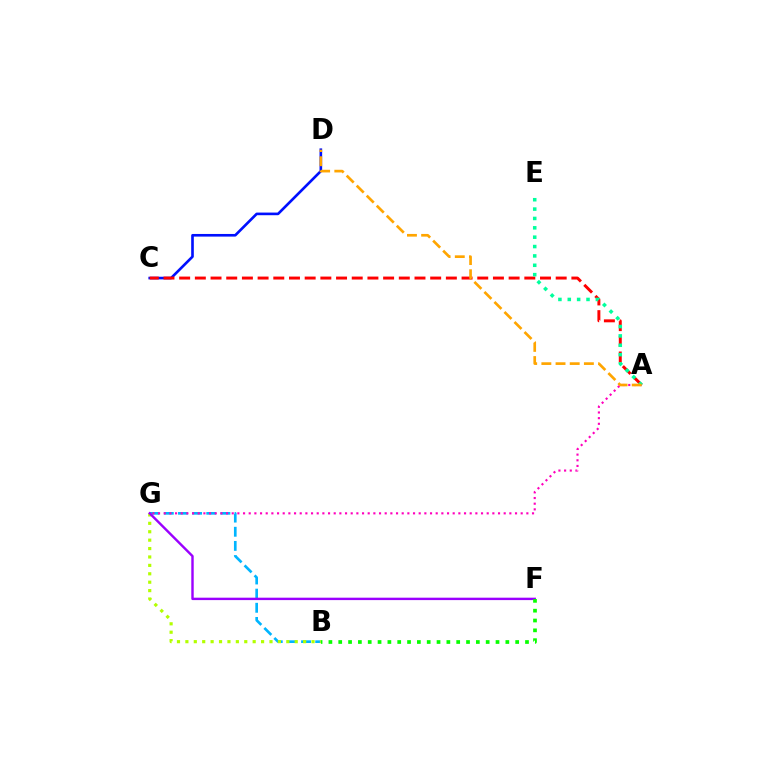{('C', 'D'): [{'color': '#0010ff', 'line_style': 'solid', 'thickness': 1.9}], ('B', 'G'): [{'color': '#00b5ff', 'line_style': 'dashed', 'thickness': 1.92}, {'color': '#b3ff00', 'line_style': 'dotted', 'thickness': 2.29}], ('A', 'C'): [{'color': '#ff0000', 'line_style': 'dashed', 'thickness': 2.13}], ('A', 'G'): [{'color': '#ff00bd', 'line_style': 'dotted', 'thickness': 1.54}], ('F', 'G'): [{'color': '#9b00ff', 'line_style': 'solid', 'thickness': 1.74}], ('A', 'E'): [{'color': '#00ff9d', 'line_style': 'dotted', 'thickness': 2.54}], ('A', 'D'): [{'color': '#ffa500', 'line_style': 'dashed', 'thickness': 1.93}], ('B', 'F'): [{'color': '#08ff00', 'line_style': 'dotted', 'thickness': 2.67}]}